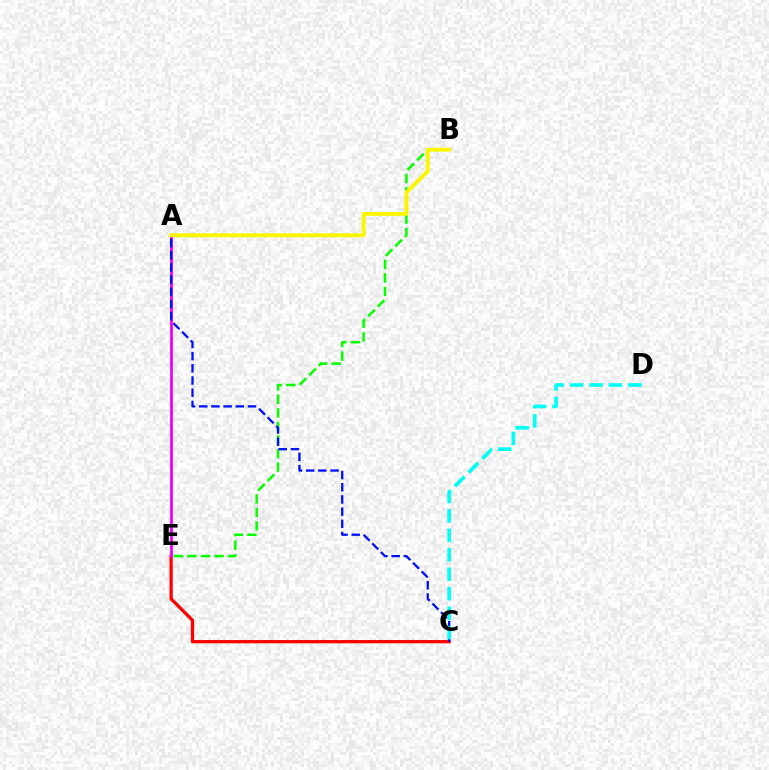{('B', 'E'): [{'color': '#08ff00', 'line_style': 'dashed', 'thickness': 1.84}], ('C', 'E'): [{'color': '#ff0000', 'line_style': 'solid', 'thickness': 2.35}], ('A', 'E'): [{'color': '#ee00ff', 'line_style': 'solid', 'thickness': 2.02}], ('A', 'C'): [{'color': '#0010ff', 'line_style': 'dashed', 'thickness': 1.66}], ('C', 'D'): [{'color': '#00fff6', 'line_style': 'dashed', 'thickness': 2.64}], ('A', 'B'): [{'color': '#fcf500', 'line_style': 'solid', 'thickness': 2.79}]}